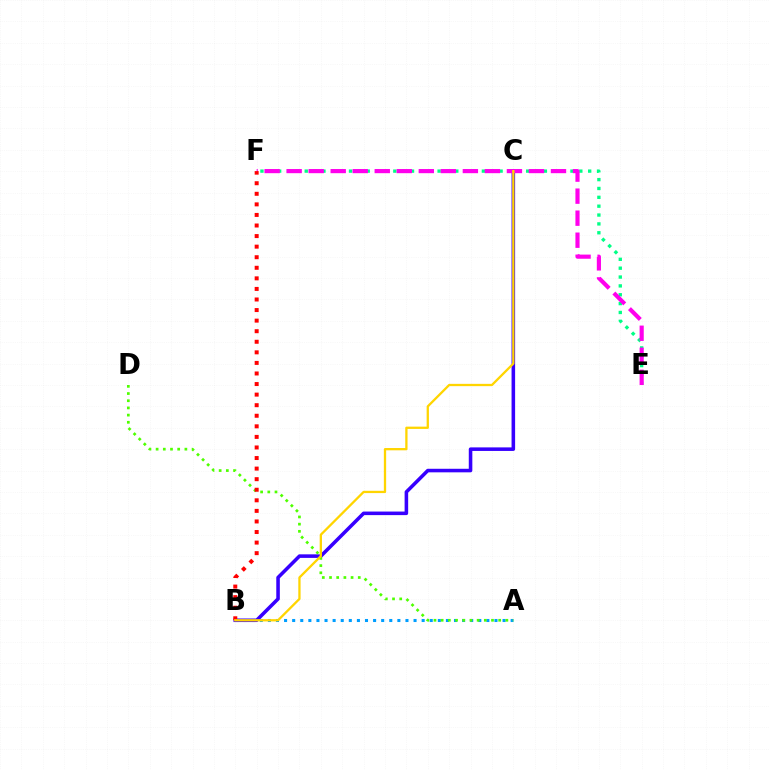{('A', 'B'): [{'color': '#009eff', 'line_style': 'dotted', 'thickness': 2.2}], ('E', 'F'): [{'color': '#00ff86', 'line_style': 'dotted', 'thickness': 2.41}, {'color': '#ff00ed', 'line_style': 'dashed', 'thickness': 2.99}], ('B', 'C'): [{'color': '#3700ff', 'line_style': 'solid', 'thickness': 2.56}, {'color': '#ffd500', 'line_style': 'solid', 'thickness': 1.65}], ('A', 'D'): [{'color': '#4fff00', 'line_style': 'dotted', 'thickness': 1.95}], ('B', 'F'): [{'color': '#ff0000', 'line_style': 'dotted', 'thickness': 2.87}]}